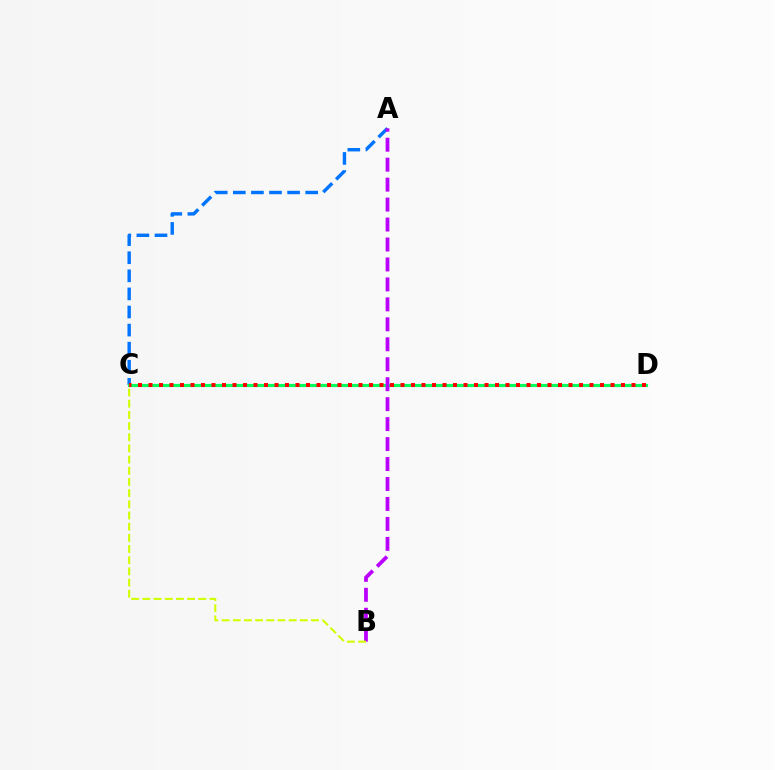{('A', 'C'): [{'color': '#0074ff', 'line_style': 'dashed', 'thickness': 2.46}], ('C', 'D'): [{'color': '#00ff5c', 'line_style': 'solid', 'thickness': 2.26}, {'color': '#ff0000', 'line_style': 'dotted', 'thickness': 2.85}], ('A', 'B'): [{'color': '#b900ff', 'line_style': 'dashed', 'thickness': 2.71}], ('B', 'C'): [{'color': '#d1ff00', 'line_style': 'dashed', 'thickness': 1.52}]}